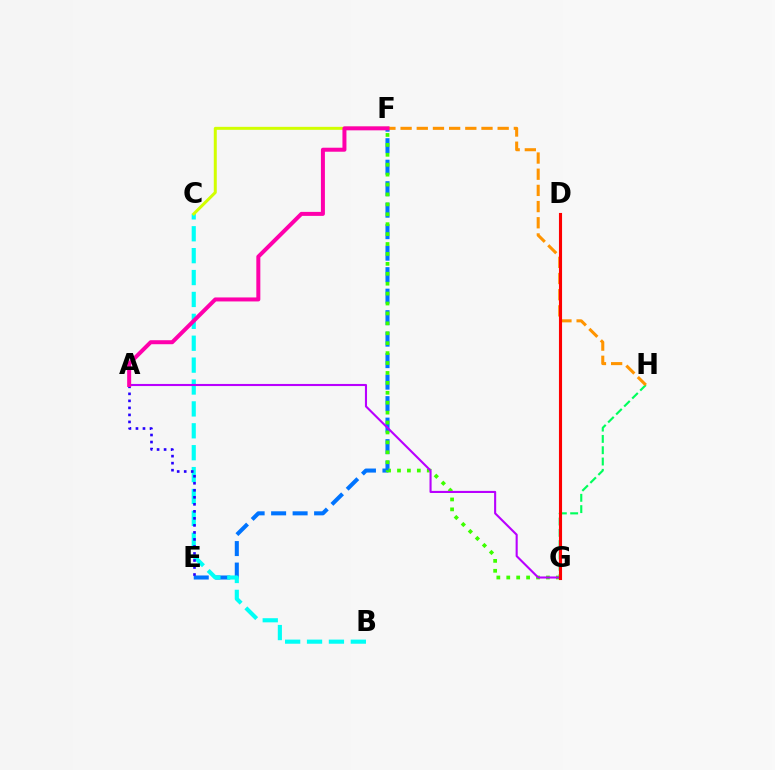{('E', 'F'): [{'color': '#0074ff', 'line_style': 'dashed', 'thickness': 2.92}], ('G', 'H'): [{'color': '#00ff5c', 'line_style': 'dashed', 'thickness': 1.54}], ('B', 'C'): [{'color': '#00fff6', 'line_style': 'dashed', 'thickness': 2.97}], ('F', 'G'): [{'color': '#3dff00', 'line_style': 'dotted', 'thickness': 2.69}], ('C', 'F'): [{'color': '#d1ff00', 'line_style': 'solid', 'thickness': 2.15}], ('A', 'E'): [{'color': '#2500ff', 'line_style': 'dotted', 'thickness': 1.91}], ('F', 'H'): [{'color': '#ff9400', 'line_style': 'dashed', 'thickness': 2.2}], ('A', 'G'): [{'color': '#b900ff', 'line_style': 'solid', 'thickness': 1.51}], ('D', 'G'): [{'color': '#ff0000', 'line_style': 'solid', 'thickness': 2.23}], ('A', 'F'): [{'color': '#ff00ac', 'line_style': 'solid', 'thickness': 2.88}]}